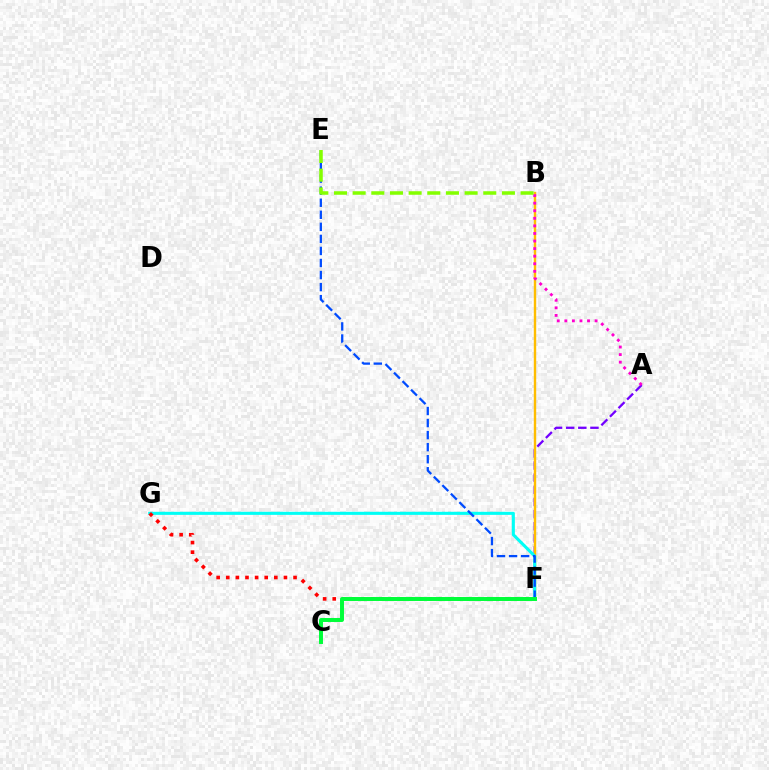{('A', 'F'): [{'color': '#7200ff', 'line_style': 'dashed', 'thickness': 1.65}], ('B', 'F'): [{'color': '#ffbd00', 'line_style': 'solid', 'thickness': 1.73}], ('F', 'G'): [{'color': '#00fff6', 'line_style': 'solid', 'thickness': 2.2}, {'color': '#ff0000', 'line_style': 'dotted', 'thickness': 2.61}], ('E', 'F'): [{'color': '#004bff', 'line_style': 'dashed', 'thickness': 1.64}], ('A', 'B'): [{'color': '#ff00cf', 'line_style': 'dotted', 'thickness': 2.06}], ('B', 'E'): [{'color': '#84ff00', 'line_style': 'dashed', 'thickness': 2.53}], ('C', 'F'): [{'color': '#00ff39', 'line_style': 'solid', 'thickness': 2.85}]}